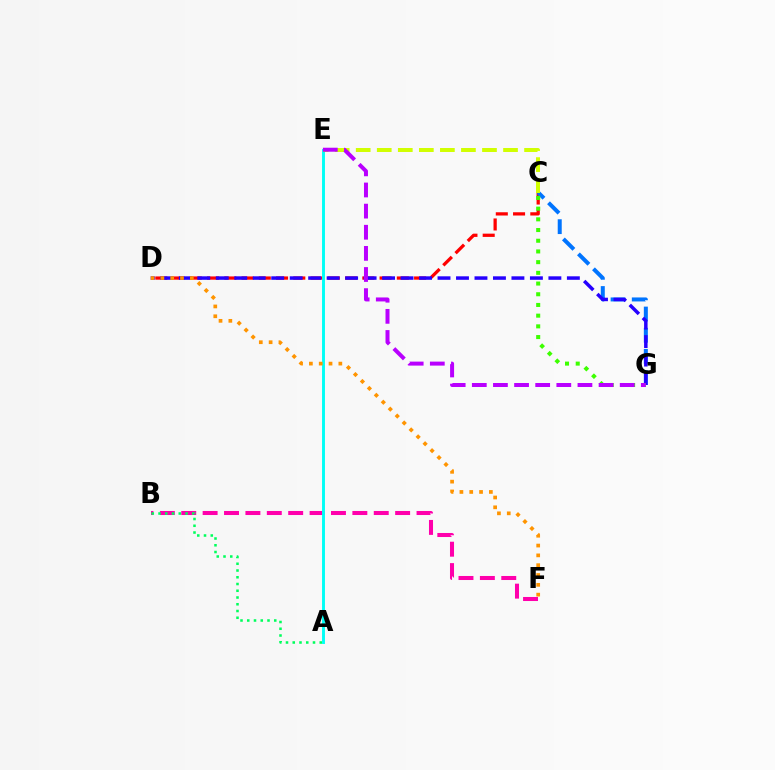{('C', 'D'): [{'color': '#ff0000', 'line_style': 'dashed', 'thickness': 2.34}], ('B', 'F'): [{'color': '#ff00ac', 'line_style': 'dashed', 'thickness': 2.91}], ('C', 'G'): [{'color': '#0074ff', 'line_style': 'dashed', 'thickness': 2.88}, {'color': '#3dff00', 'line_style': 'dotted', 'thickness': 2.91}], ('D', 'G'): [{'color': '#2500ff', 'line_style': 'dashed', 'thickness': 2.51}], ('A', 'B'): [{'color': '#00ff5c', 'line_style': 'dotted', 'thickness': 1.83}], ('A', 'E'): [{'color': '#00fff6', 'line_style': 'solid', 'thickness': 2.1}], ('C', 'E'): [{'color': '#d1ff00', 'line_style': 'dashed', 'thickness': 2.86}], ('D', 'F'): [{'color': '#ff9400', 'line_style': 'dotted', 'thickness': 2.67}], ('E', 'G'): [{'color': '#b900ff', 'line_style': 'dashed', 'thickness': 2.87}]}